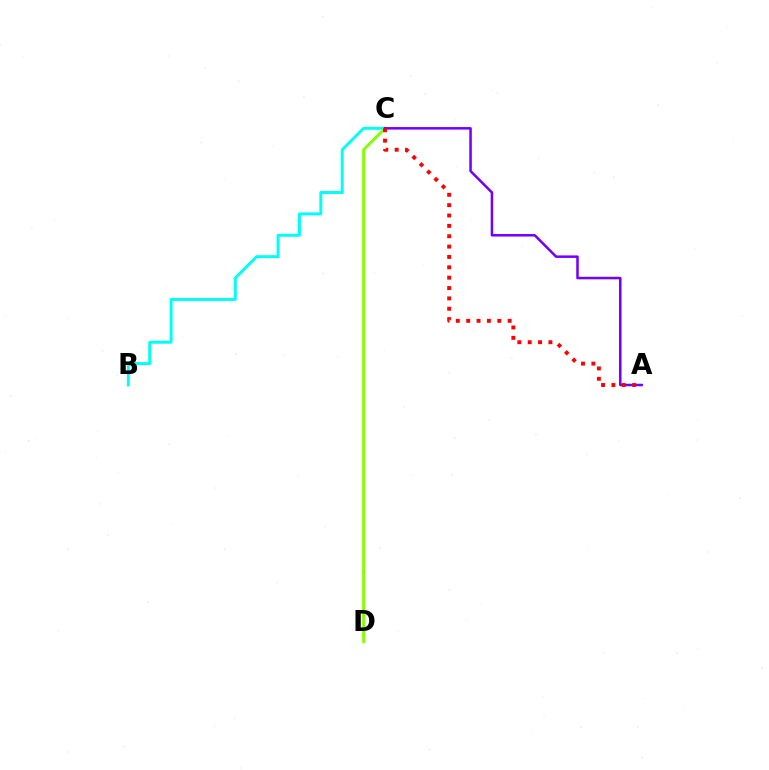{('B', 'C'): [{'color': '#00fff6', 'line_style': 'solid', 'thickness': 2.14}], ('C', 'D'): [{'color': '#84ff00', 'line_style': 'solid', 'thickness': 2.1}], ('A', 'C'): [{'color': '#7200ff', 'line_style': 'solid', 'thickness': 1.82}, {'color': '#ff0000', 'line_style': 'dotted', 'thickness': 2.82}]}